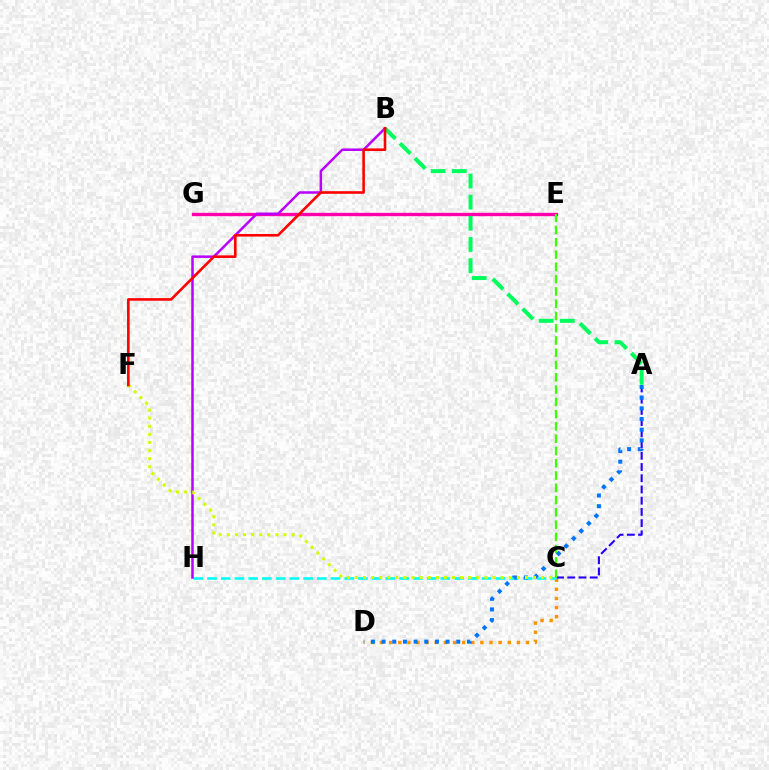{('C', 'D'): [{'color': '#ff9400', 'line_style': 'dotted', 'thickness': 2.48}], ('E', 'G'): [{'color': '#ff00ac', 'line_style': 'solid', 'thickness': 2.41}], ('A', 'C'): [{'color': '#2500ff', 'line_style': 'dashed', 'thickness': 1.53}], ('C', 'H'): [{'color': '#00fff6', 'line_style': 'dashed', 'thickness': 1.86}], ('A', 'B'): [{'color': '#00ff5c', 'line_style': 'dashed', 'thickness': 2.87}], ('C', 'E'): [{'color': '#3dff00', 'line_style': 'dashed', 'thickness': 1.67}], ('B', 'H'): [{'color': '#b900ff', 'line_style': 'solid', 'thickness': 1.8}], ('A', 'D'): [{'color': '#0074ff', 'line_style': 'dotted', 'thickness': 2.9}], ('C', 'F'): [{'color': '#d1ff00', 'line_style': 'dotted', 'thickness': 2.2}], ('B', 'F'): [{'color': '#ff0000', 'line_style': 'solid', 'thickness': 1.88}]}